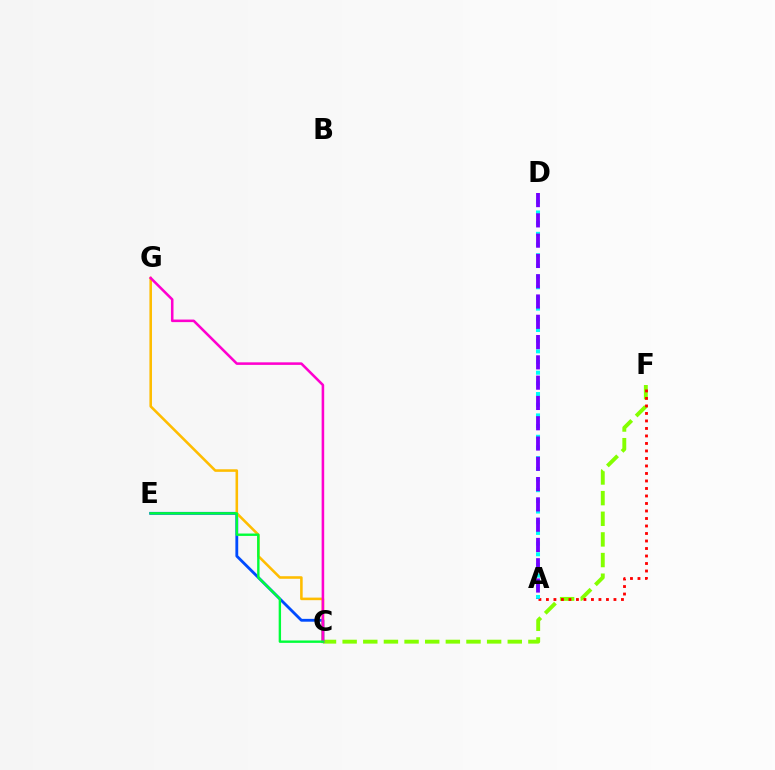{('C', 'F'): [{'color': '#84ff00', 'line_style': 'dashed', 'thickness': 2.8}], ('A', 'F'): [{'color': '#ff0000', 'line_style': 'dotted', 'thickness': 2.04}], ('C', 'E'): [{'color': '#004bff', 'line_style': 'solid', 'thickness': 2.04}, {'color': '#00ff39', 'line_style': 'solid', 'thickness': 1.72}], ('A', 'D'): [{'color': '#00fff6', 'line_style': 'dotted', 'thickness': 2.9}, {'color': '#7200ff', 'line_style': 'dashed', 'thickness': 2.76}], ('C', 'G'): [{'color': '#ffbd00', 'line_style': 'solid', 'thickness': 1.85}, {'color': '#ff00cf', 'line_style': 'solid', 'thickness': 1.84}]}